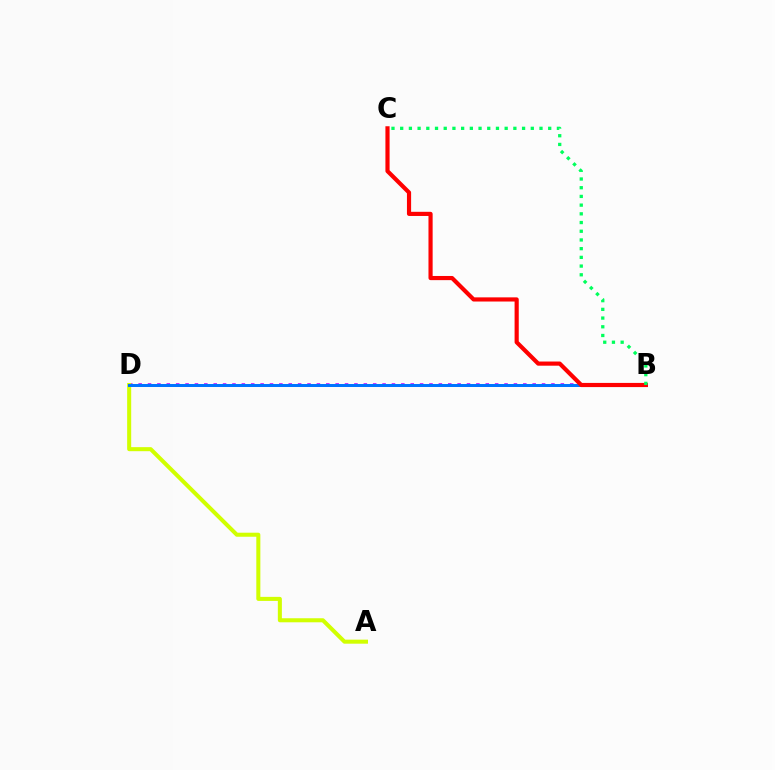{('B', 'D'): [{'color': '#b900ff', 'line_style': 'dotted', 'thickness': 2.55}, {'color': '#0074ff', 'line_style': 'solid', 'thickness': 2.16}], ('A', 'D'): [{'color': '#d1ff00', 'line_style': 'solid', 'thickness': 2.91}], ('B', 'C'): [{'color': '#ff0000', 'line_style': 'solid', 'thickness': 3.0}, {'color': '#00ff5c', 'line_style': 'dotted', 'thickness': 2.37}]}